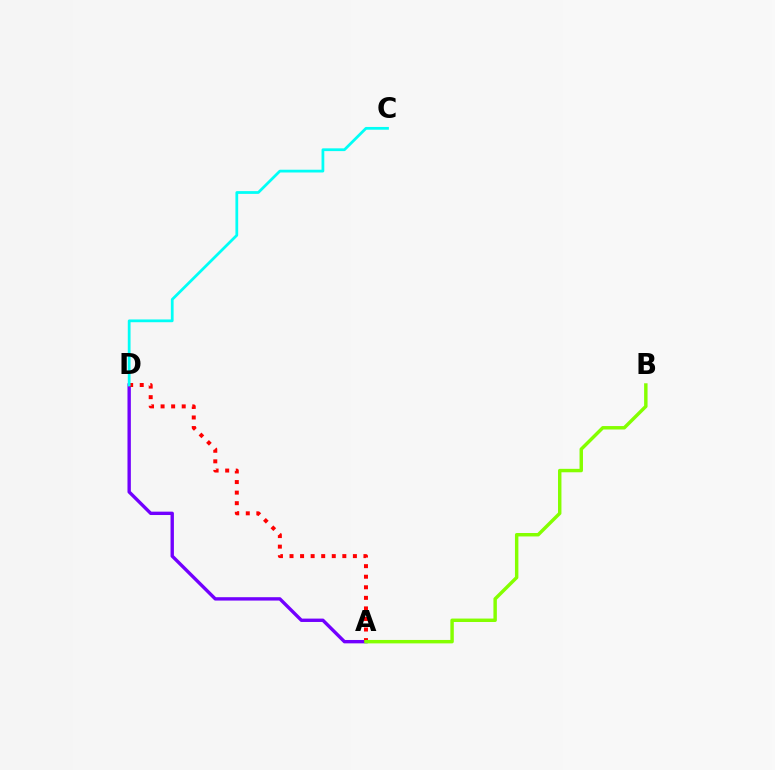{('A', 'D'): [{'color': '#7200ff', 'line_style': 'solid', 'thickness': 2.43}, {'color': '#ff0000', 'line_style': 'dotted', 'thickness': 2.87}], ('C', 'D'): [{'color': '#00fff6', 'line_style': 'solid', 'thickness': 1.99}], ('A', 'B'): [{'color': '#84ff00', 'line_style': 'solid', 'thickness': 2.47}]}